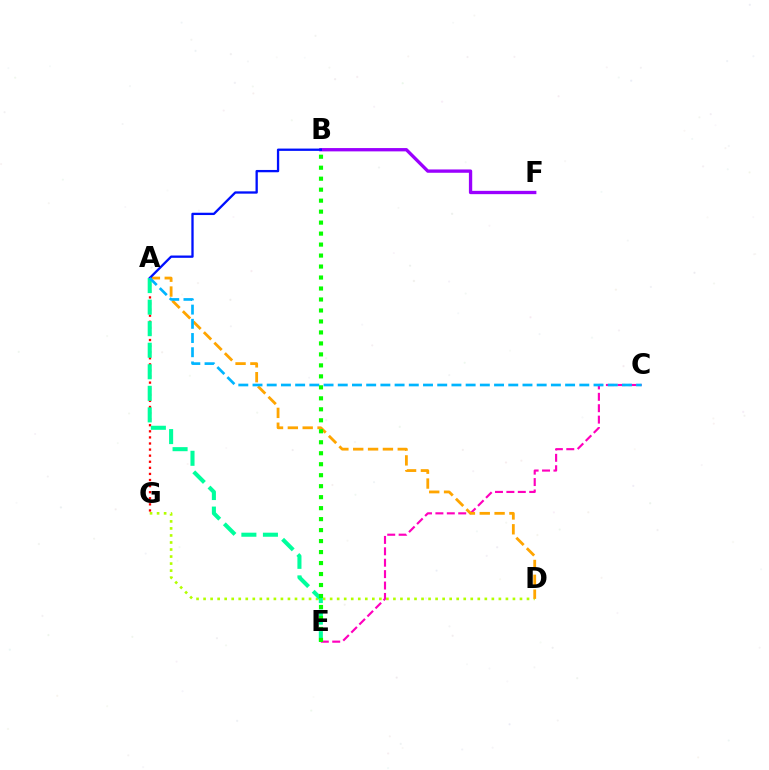{('C', 'E'): [{'color': '#ff00bd', 'line_style': 'dashed', 'thickness': 1.55}], ('D', 'G'): [{'color': '#b3ff00', 'line_style': 'dotted', 'thickness': 1.91}], ('A', 'D'): [{'color': '#ffa500', 'line_style': 'dashed', 'thickness': 2.02}], ('B', 'F'): [{'color': '#9b00ff', 'line_style': 'solid', 'thickness': 2.39}], ('A', 'G'): [{'color': '#ff0000', 'line_style': 'dotted', 'thickness': 1.65}], ('A', 'B'): [{'color': '#0010ff', 'line_style': 'solid', 'thickness': 1.66}], ('A', 'E'): [{'color': '#00ff9d', 'line_style': 'dashed', 'thickness': 2.93}], ('A', 'C'): [{'color': '#00b5ff', 'line_style': 'dashed', 'thickness': 1.93}], ('B', 'E'): [{'color': '#08ff00', 'line_style': 'dotted', 'thickness': 2.98}]}